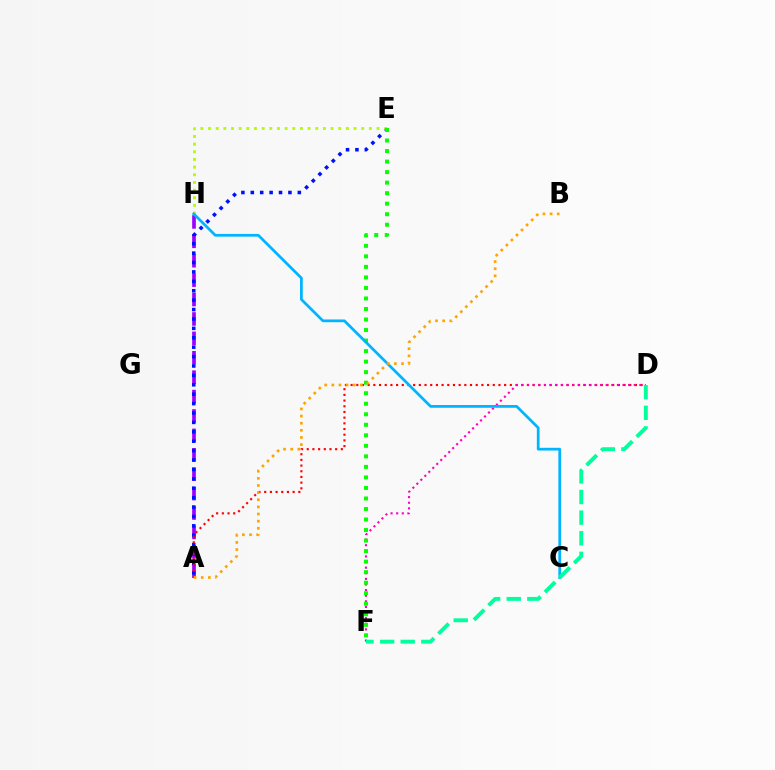{('A', 'H'): [{'color': '#9b00ff', 'line_style': 'dashed', 'thickness': 2.64}], ('A', 'E'): [{'color': '#0010ff', 'line_style': 'dotted', 'thickness': 2.56}], ('E', 'H'): [{'color': '#b3ff00', 'line_style': 'dotted', 'thickness': 2.08}], ('A', 'D'): [{'color': '#ff0000', 'line_style': 'dotted', 'thickness': 1.55}], ('D', 'F'): [{'color': '#ff00bd', 'line_style': 'dotted', 'thickness': 1.52}, {'color': '#00ff9d', 'line_style': 'dashed', 'thickness': 2.8}], ('E', 'F'): [{'color': '#08ff00', 'line_style': 'dotted', 'thickness': 2.86}], ('C', 'H'): [{'color': '#00b5ff', 'line_style': 'solid', 'thickness': 1.97}], ('A', 'B'): [{'color': '#ffa500', 'line_style': 'dotted', 'thickness': 1.94}]}